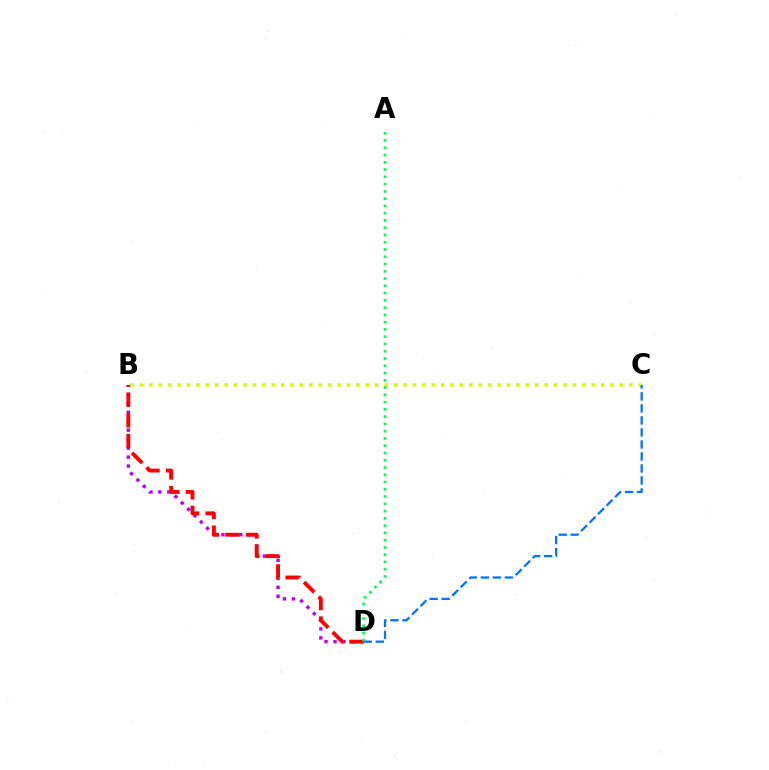{('B', 'D'): [{'color': '#b900ff', 'line_style': 'dotted', 'thickness': 2.44}, {'color': '#ff0000', 'line_style': 'dashed', 'thickness': 2.8}], ('B', 'C'): [{'color': '#d1ff00', 'line_style': 'dotted', 'thickness': 2.56}], ('A', 'D'): [{'color': '#00ff5c', 'line_style': 'dotted', 'thickness': 1.97}], ('C', 'D'): [{'color': '#0074ff', 'line_style': 'dashed', 'thickness': 1.63}]}